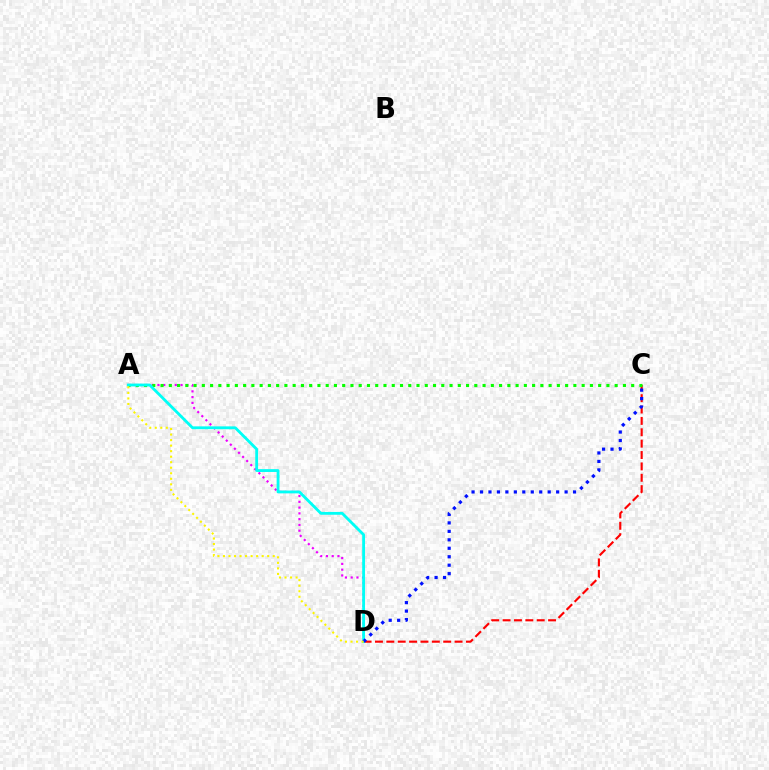{('C', 'D'): [{'color': '#ff0000', 'line_style': 'dashed', 'thickness': 1.55}, {'color': '#0010ff', 'line_style': 'dotted', 'thickness': 2.3}], ('A', 'D'): [{'color': '#ee00ff', 'line_style': 'dotted', 'thickness': 1.57}, {'color': '#00fff6', 'line_style': 'solid', 'thickness': 2.04}, {'color': '#fcf500', 'line_style': 'dotted', 'thickness': 1.5}], ('A', 'C'): [{'color': '#08ff00', 'line_style': 'dotted', 'thickness': 2.24}]}